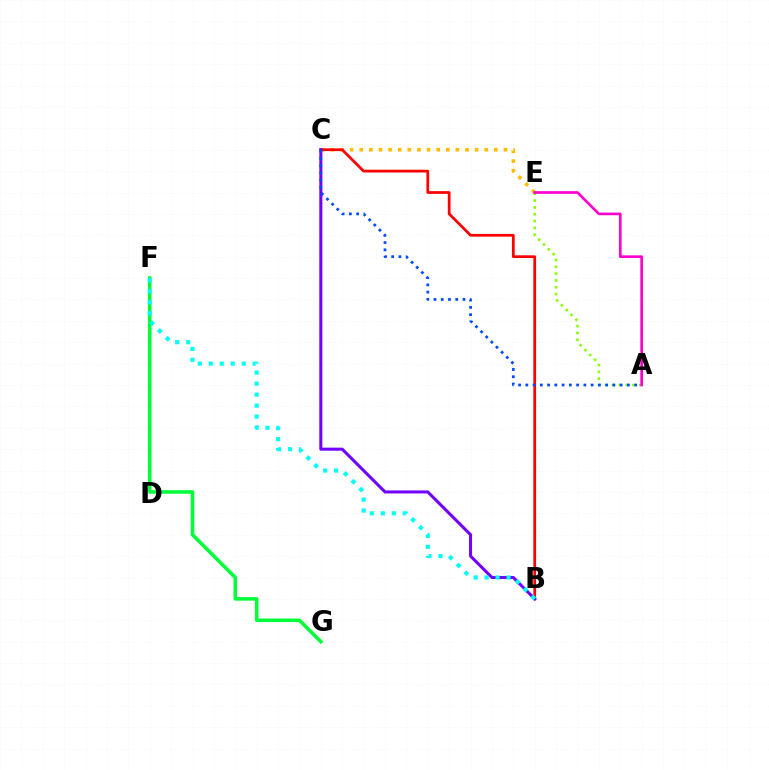{('C', 'E'): [{'color': '#ffbd00', 'line_style': 'dotted', 'thickness': 2.61}], ('B', 'C'): [{'color': '#ff0000', 'line_style': 'solid', 'thickness': 1.97}, {'color': '#7200ff', 'line_style': 'solid', 'thickness': 2.19}], ('F', 'G'): [{'color': '#00ff39', 'line_style': 'solid', 'thickness': 2.56}], ('B', 'F'): [{'color': '#00fff6', 'line_style': 'dotted', 'thickness': 2.99}], ('A', 'E'): [{'color': '#84ff00', 'line_style': 'dotted', 'thickness': 1.85}, {'color': '#ff00cf', 'line_style': 'solid', 'thickness': 1.92}], ('A', 'C'): [{'color': '#004bff', 'line_style': 'dotted', 'thickness': 1.97}]}